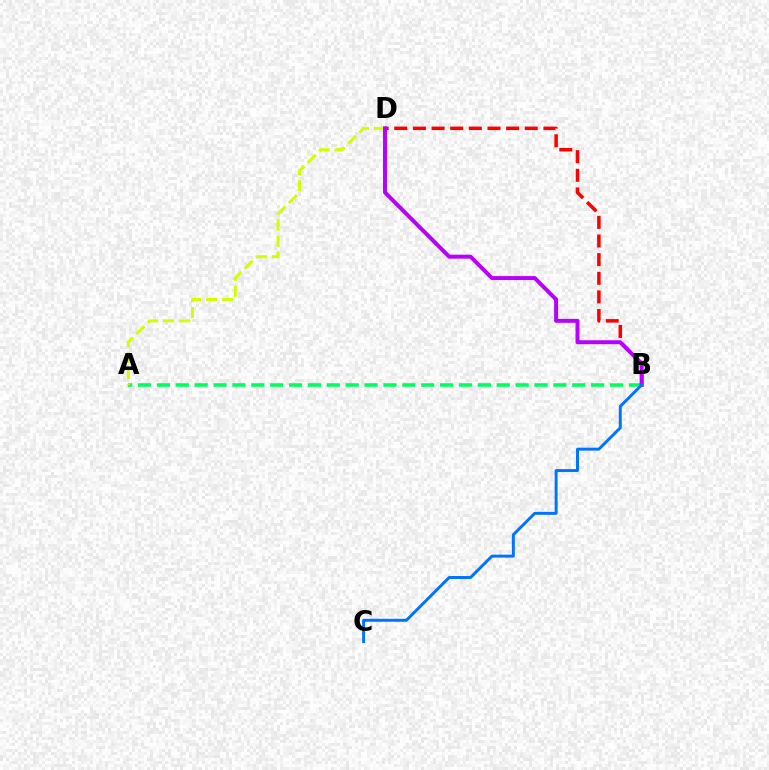{('A', 'B'): [{'color': '#00ff5c', 'line_style': 'dashed', 'thickness': 2.56}], ('B', 'D'): [{'color': '#ff0000', 'line_style': 'dashed', 'thickness': 2.53}, {'color': '#b900ff', 'line_style': 'solid', 'thickness': 2.85}], ('A', 'D'): [{'color': '#d1ff00', 'line_style': 'dashed', 'thickness': 2.18}], ('B', 'C'): [{'color': '#0074ff', 'line_style': 'solid', 'thickness': 2.12}]}